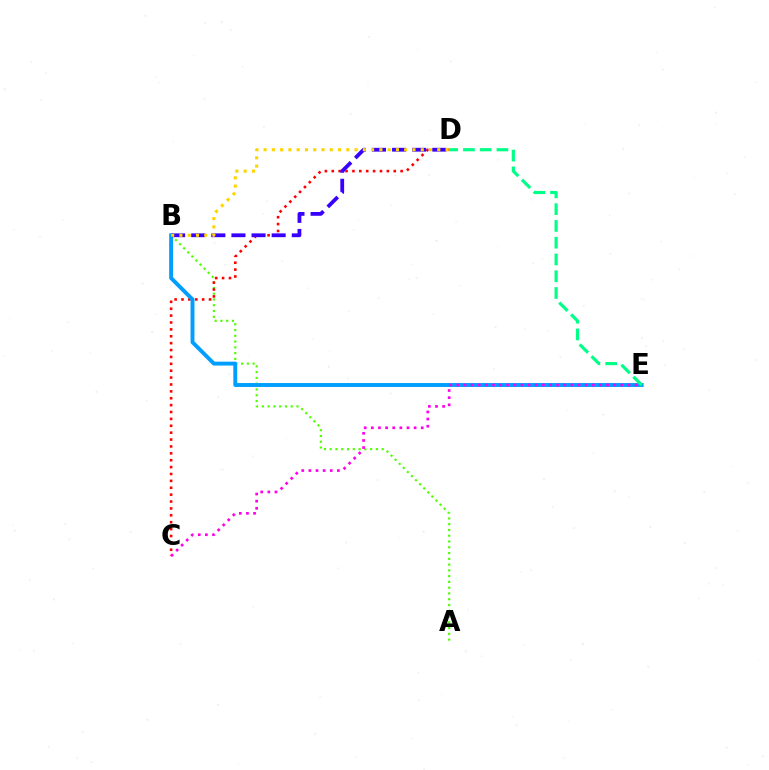{('A', 'B'): [{'color': '#4fff00', 'line_style': 'dotted', 'thickness': 1.57}], ('C', 'D'): [{'color': '#ff0000', 'line_style': 'dotted', 'thickness': 1.87}], ('B', 'E'): [{'color': '#009eff', 'line_style': 'solid', 'thickness': 2.81}], ('B', 'D'): [{'color': '#3700ff', 'line_style': 'dashed', 'thickness': 2.73}, {'color': '#ffd500', 'line_style': 'dotted', 'thickness': 2.25}], ('C', 'E'): [{'color': '#ff00ed', 'line_style': 'dotted', 'thickness': 1.94}], ('D', 'E'): [{'color': '#00ff86', 'line_style': 'dashed', 'thickness': 2.28}]}